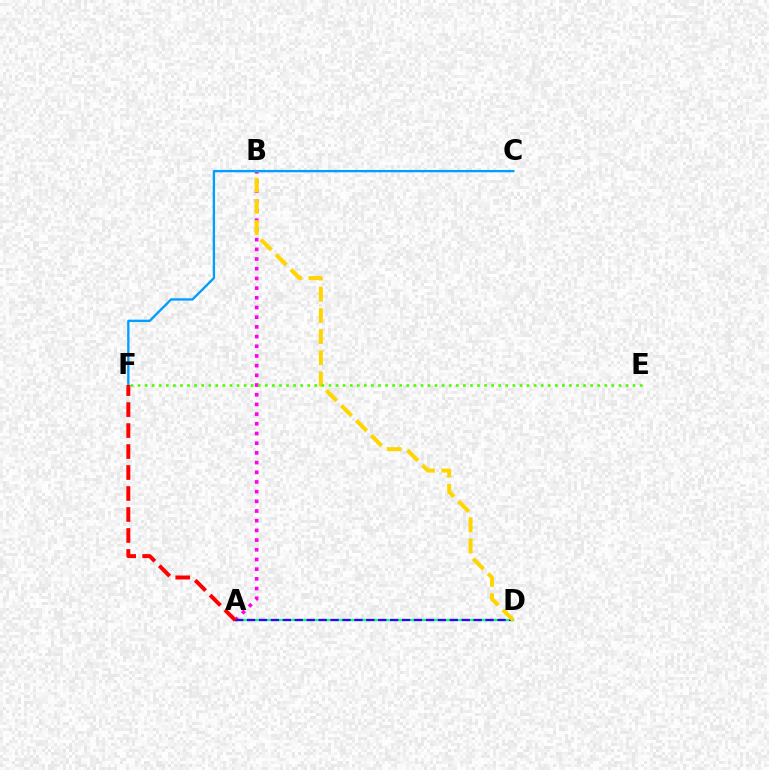{('A', 'B'): [{'color': '#ff00ed', 'line_style': 'dotted', 'thickness': 2.63}], ('C', 'F'): [{'color': '#009eff', 'line_style': 'solid', 'thickness': 1.69}], ('A', 'D'): [{'color': '#00ff86', 'line_style': 'solid', 'thickness': 1.64}, {'color': '#3700ff', 'line_style': 'dashed', 'thickness': 1.62}], ('B', 'D'): [{'color': '#ffd500', 'line_style': 'dashed', 'thickness': 2.88}], ('E', 'F'): [{'color': '#4fff00', 'line_style': 'dotted', 'thickness': 1.92}], ('A', 'F'): [{'color': '#ff0000', 'line_style': 'dashed', 'thickness': 2.85}]}